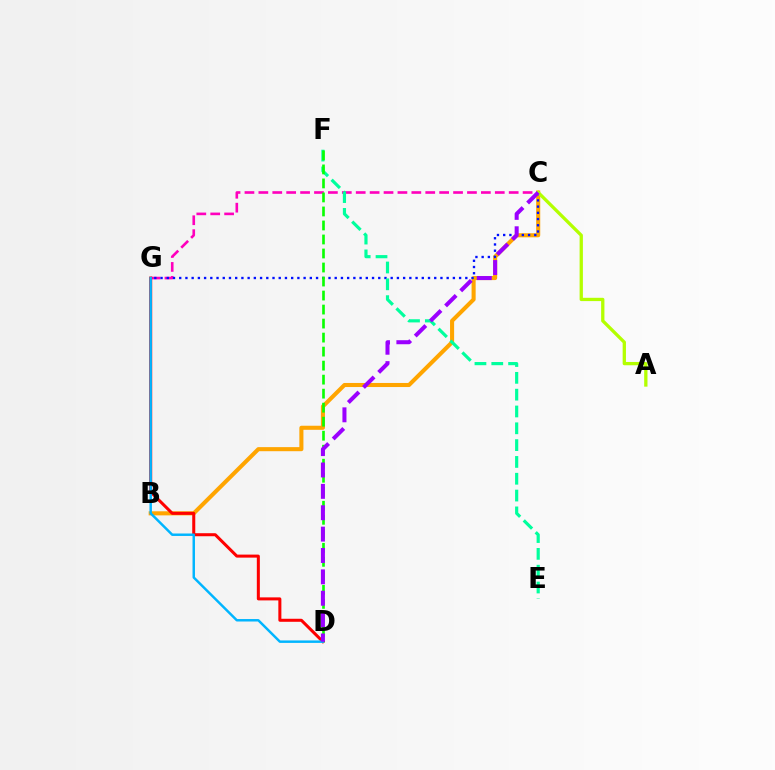{('C', 'G'): [{'color': '#ff00bd', 'line_style': 'dashed', 'thickness': 1.89}, {'color': '#0010ff', 'line_style': 'dotted', 'thickness': 1.69}], ('B', 'C'): [{'color': '#ffa500', 'line_style': 'solid', 'thickness': 2.93}], ('E', 'F'): [{'color': '#00ff9d', 'line_style': 'dashed', 'thickness': 2.28}], ('A', 'C'): [{'color': '#b3ff00', 'line_style': 'solid', 'thickness': 2.37}], ('D', 'F'): [{'color': '#08ff00', 'line_style': 'dashed', 'thickness': 1.9}], ('D', 'G'): [{'color': '#ff0000', 'line_style': 'solid', 'thickness': 2.18}, {'color': '#00b5ff', 'line_style': 'solid', 'thickness': 1.77}], ('C', 'D'): [{'color': '#9b00ff', 'line_style': 'dashed', 'thickness': 2.9}]}